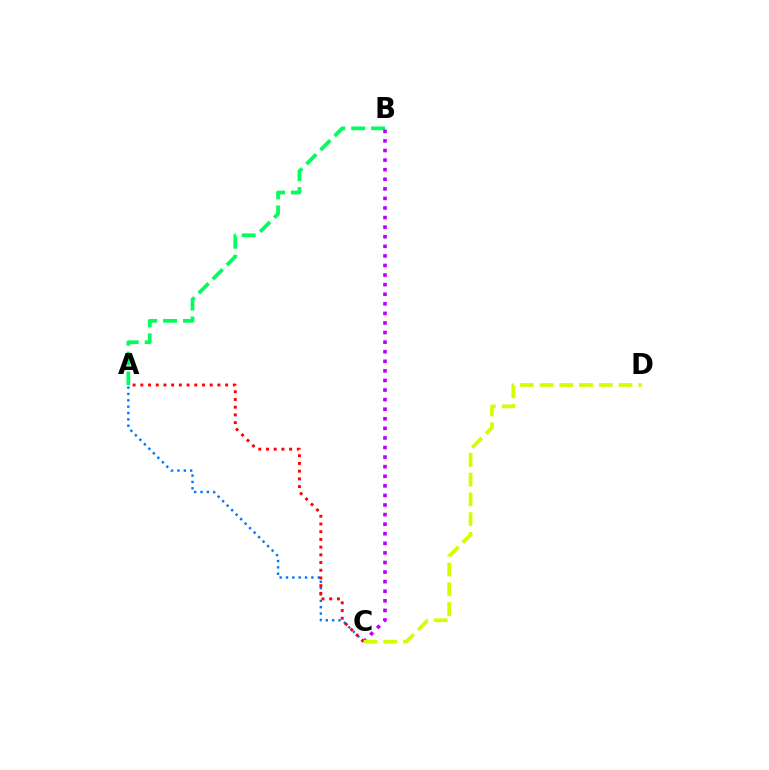{('A', 'B'): [{'color': '#00ff5c', 'line_style': 'dashed', 'thickness': 2.7}], ('A', 'C'): [{'color': '#0074ff', 'line_style': 'dotted', 'thickness': 1.73}, {'color': '#ff0000', 'line_style': 'dotted', 'thickness': 2.09}], ('B', 'C'): [{'color': '#b900ff', 'line_style': 'dotted', 'thickness': 2.6}], ('C', 'D'): [{'color': '#d1ff00', 'line_style': 'dashed', 'thickness': 2.68}]}